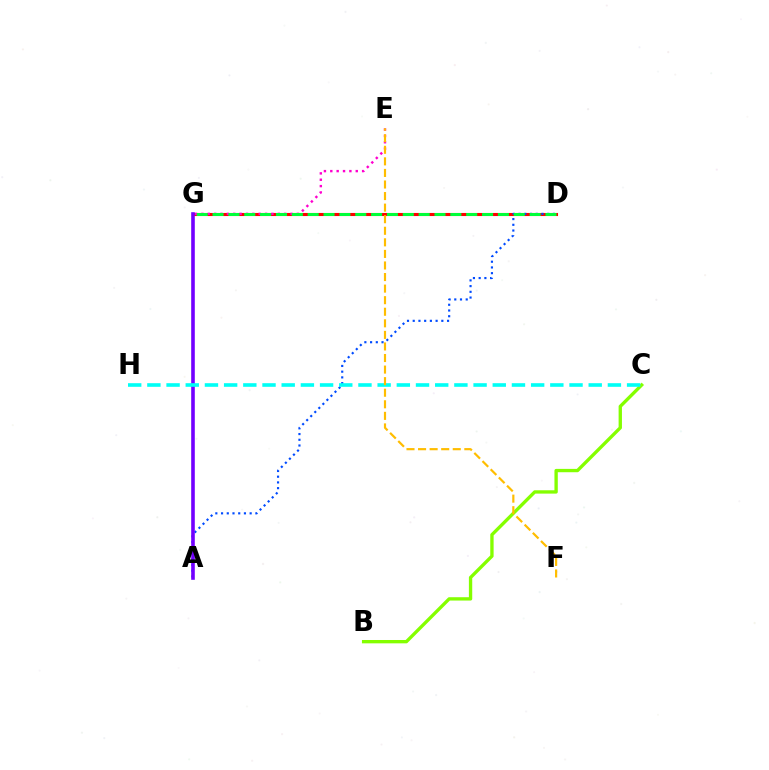{('D', 'G'): [{'color': '#ff0000', 'line_style': 'solid', 'thickness': 2.22}, {'color': '#00ff39', 'line_style': 'dashed', 'thickness': 2.15}], ('A', 'D'): [{'color': '#004bff', 'line_style': 'dotted', 'thickness': 1.55}], ('E', 'G'): [{'color': '#ff00cf', 'line_style': 'dotted', 'thickness': 1.73}], ('A', 'G'): [{'color': '#7200ff', 'line_style': 'solid', 'thickness': 2.59}], ('B', 'C'): [{'color': '#84ff00', 'line_style': 'solid', 'thickness': 2.41}], ('C', 'H'): [{'color': '#00fff6', 'line_style': 'dashed', 'thickness': 2.61}], ('E', 'F'): [{'color': '#ffbd00', 'line_style': 'dashed', 'thickness': 1.57}]}